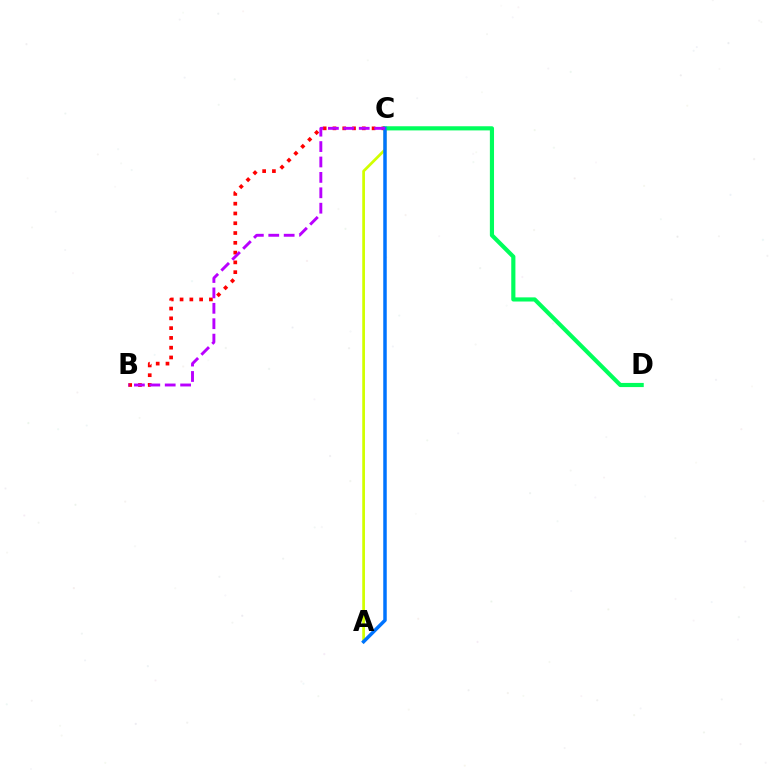{('B', 'C'): [{'color': '#ff0000', 'line_style': 'dotted', 'thickness': 2.66}, {'color': '#b900ff', 'line_style': 'dashed', 'thickness': 2.09}], ('C', 'D'): [{'color': '#00ff5c', 'line_style': 'solid', 'thickness': 2.99}], ('A', 'C'): [{'color': '#d1ff00', 'line_style': 'solid', 'thickness': 1.97}, {'color': '#0074ff', 'line_style': 'solid', 'thickness': 2.51}]}